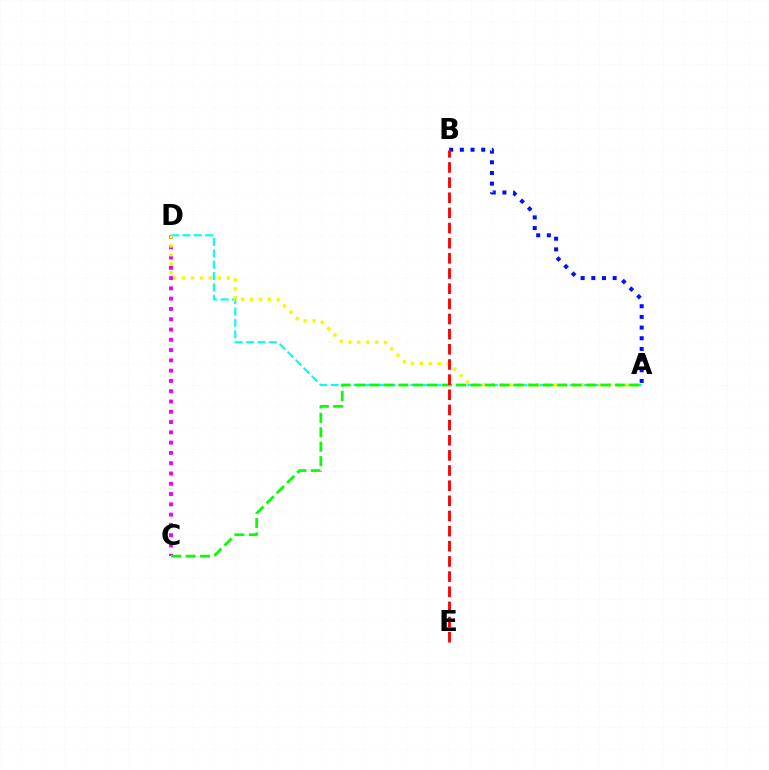{('C', 'D'): [{'color': '#ee00ff', 'line_style': 'dotted', 'thickness': 2.79}], ('A', 'D'): [{'color': '#00fff6', 'line_style': 'dashed', 'thickness': 1.54}, {'color': '#fcf500', 'line_style': 'dotted', 'thickness': 2.43}], ('A', 'B'): [{'color': '#0010ff', 'line_style': 'dotted', 'thickness': 2.9}], ('A', 'C'): [{'color': '#08ff00', 'line_style': 'dashed', 'thickness': 1.96}], ('B', 'E'): [{'color': '#ff0000', 'line_style': 'dashed', 'thickness': 2.06}]}